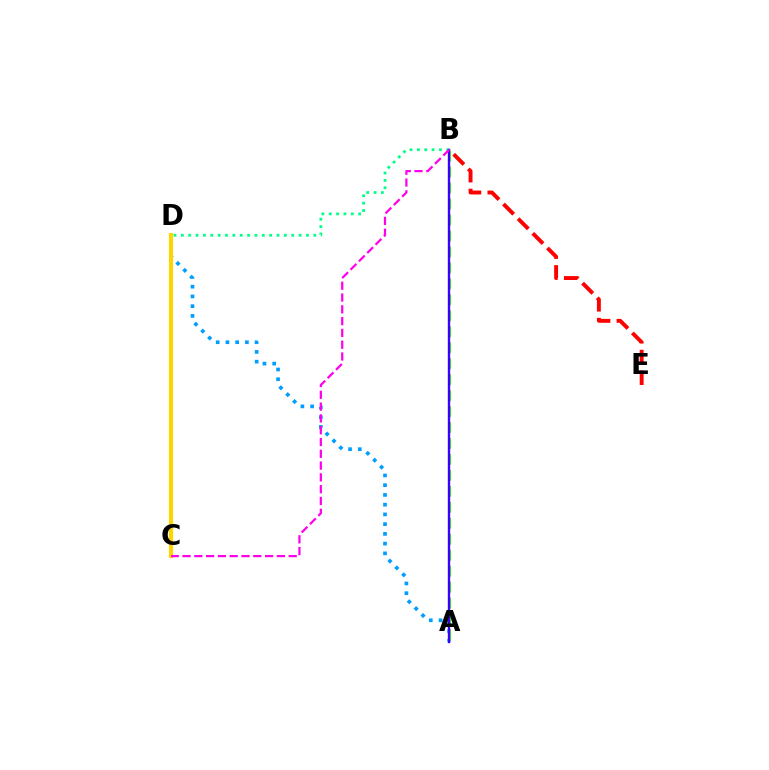{('A', 'D'): [{'color': '#009eff', 'line_style': 'dotted', 'thickness': 2.65}], ('A', 'B'): [{'color': '#4fff00', 'line_style': 'dashed', 'thickness': 2.17}, {'color': '#3700ff', 'line_style': 'solid', 'thickness': 1.7}], ('B', 'D'): [{'color': '#00ff86', 'line_style': 'dotted', 'thickness': 2.0}], ('C', 'D'): [{'color': '#ffd500', 'line_style': 'solid', 'thickness': 2.96}], ('B', 'E'): [{'color': '#ff0000', 'line_style': 'dashed', 'thickness': 2.82}], ('B', 'C'): [{'color': '#ff00ed', 'line_style': 'dashed', 'thickness': 1.6}]}